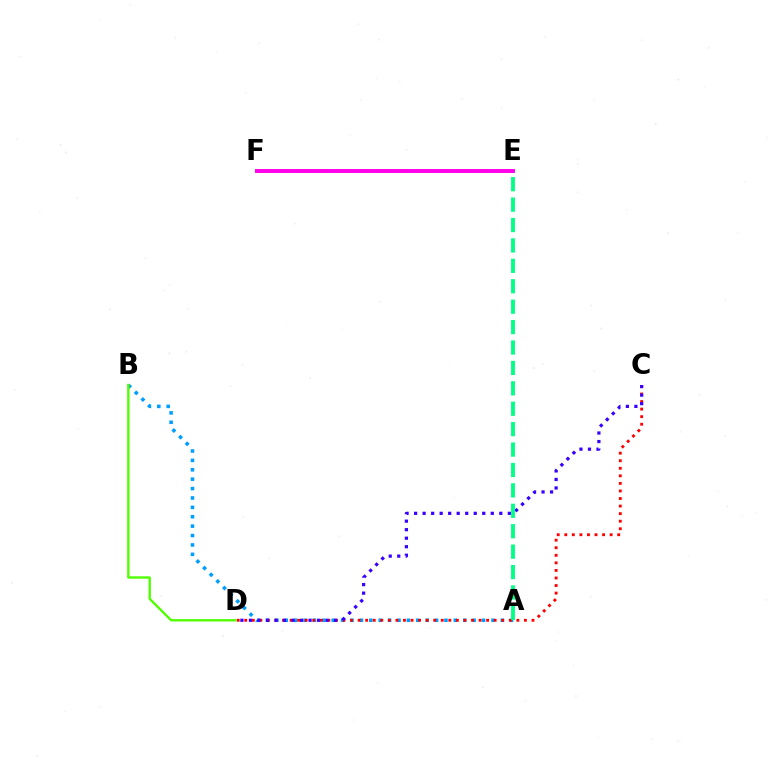{('A', 'B'): [{'color': '#009eff', 'line_style': 'dotted', 'thickness': 2.55}], ('E', 'F'): [{'color': '#ffd500', 'line_style': 'dashed', 'thickness': 2.71}, {'color': '#ff00ed', 'line_style': 'solid', 'thickness': 2.81}], ('C', 'D'): [{'color': '#ff0000', 'line_style': 'dotted', 'thickness': 2.05}, {'color': '#3700ff', 'line_style': 'dotted', 'thickness': 2.31}], ('B', 'D'): [{'color': '#4fff00', 'line_style': 'solid', 'thickness': 1.7}], ('A', 'E'): [{'color': '#00ff86', 'line_style': 'dashed', 'thickness': 2.77}]}